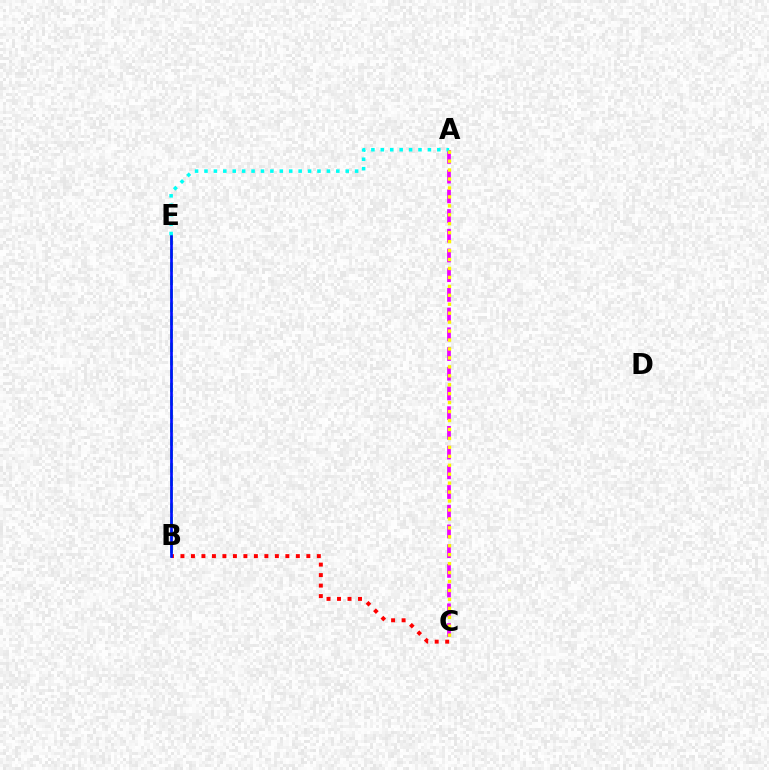{('B', 'C'): [{'color': '#ff0000', 'line_style': 'dotted', 'thickness': 2.85}], ('A', 'C'): [{'color': '#ee00ff', 'line_style': 'dashed', 'thickness': 2.68}, {'color': '#fcf500', 'line_style': 'dotted', 'thickness': 2.43}], ('B', 'E'): [{'color': '#08ff00', 'line_style': 'dashed', 'thickness': 1.82}, {'color': '#0010ff', 'line_style': 'solid', 'thickness': 1.94}], ('A', 'E'): [{'color': '#00fff6', 'line_style': 'dotted', 'thickness': 2.56}]}